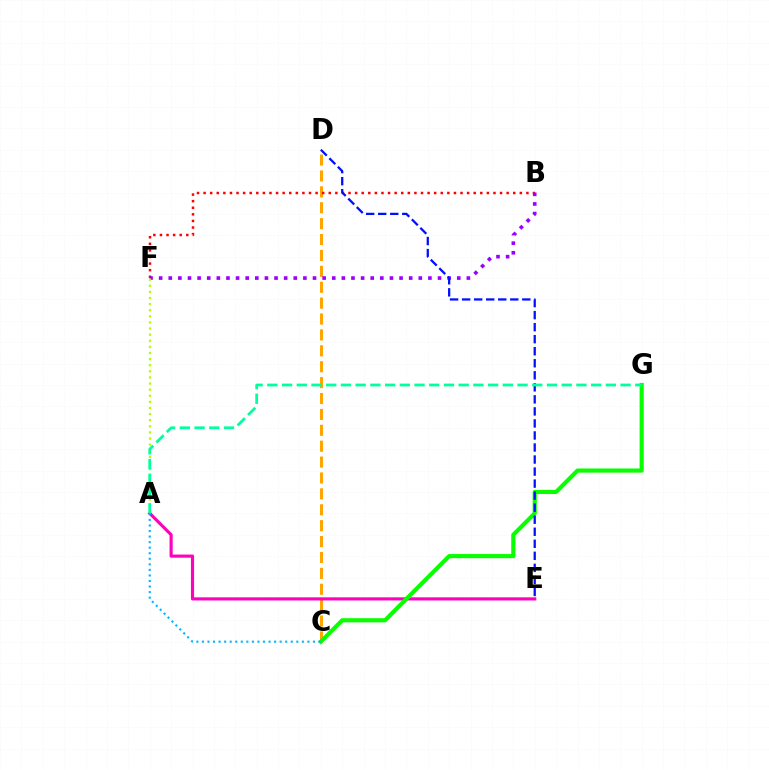{('C', 'D'): [{'color': '#ffa500', 'line_style': 'dashed', 'thickness': 2.16}], ('A', 'E'): [{'color': '#ff00bd', 'line_style': 'solid', 'thickness': 2.26}], ('B', 'F'): [{'color': '#ff0000', 'line_style': 'dotted', 'thickness': 1.79}, {'color': '#9b00ff', 'line_style': 'dotted', 'thickness': 2.61}], ('C', 'G'): [{'color': '#08ff00', 'line_style': 'solid', 'thickness': 2.99}], ('D', 'E'): [{'color': '#0010ff', 'line_style': 'dashed', 'thickness': 1.64}], ('A', 'F'): [{'color': '#b3ff00', 'line_style': 'dotted', 'thickness': 1.66}], ('A', 'C'): [{'color': '#00b5ff', 'line_style': 'dotted', 'thickness': 1.51}], ('A', 'G'): [{'color': '#00ff9d', 'line_style': 'dashed', 'thickness': 2.0}]}